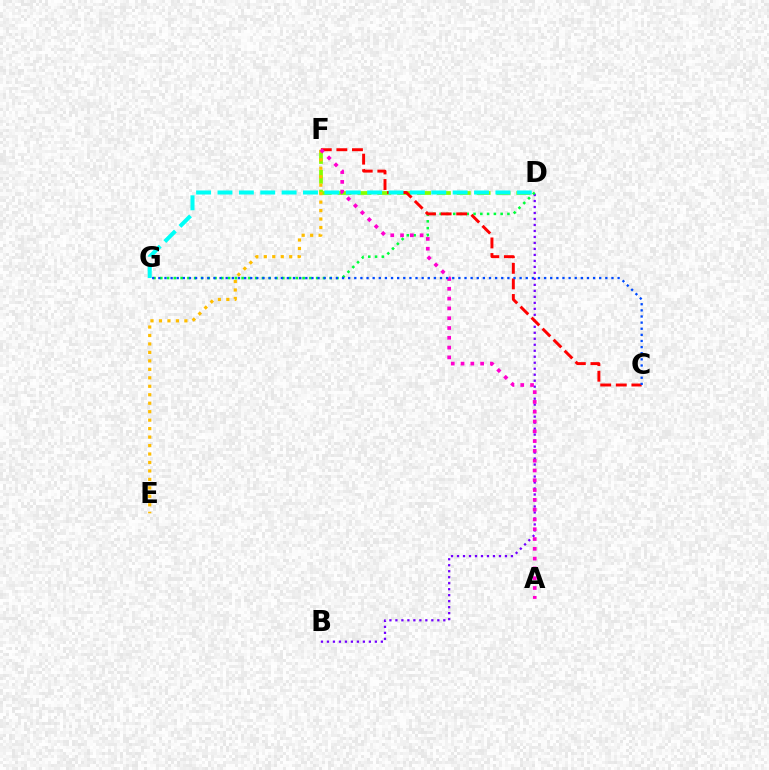{('D', 'F'): [{'color': '#84ff00', 'line_style': 'dashed', 'thickness': 2.7}], ('E', 'F'): [{'color': '#ffbd00', 'line_style': 'dotted', 'thickness': 2.3}], ('B', 'D'): [{'color': '#7200ff', 'line_style': 'dotted', 'thickness': 1.63}], ('D', 'G'): [{'color': '#00ff39', 'line_style': 'dotted', 'thickness': 1.84}, {'color': '#00fff6', 'line_style': 'dashed', 'thickness': 2.9}], ('C', 'F'): [{'color': '#ff0000', 'line_style': 'dashed', 'thickness': 2.12}], ('A', 'F'): [{'color': '#ff00cf', 'line_style': 'dotted', 'thickness': 2.66}], ('C', 'G'): [{'color': '#004bff', 'line_style': 'dotted', 'thickness': 1.66}]}